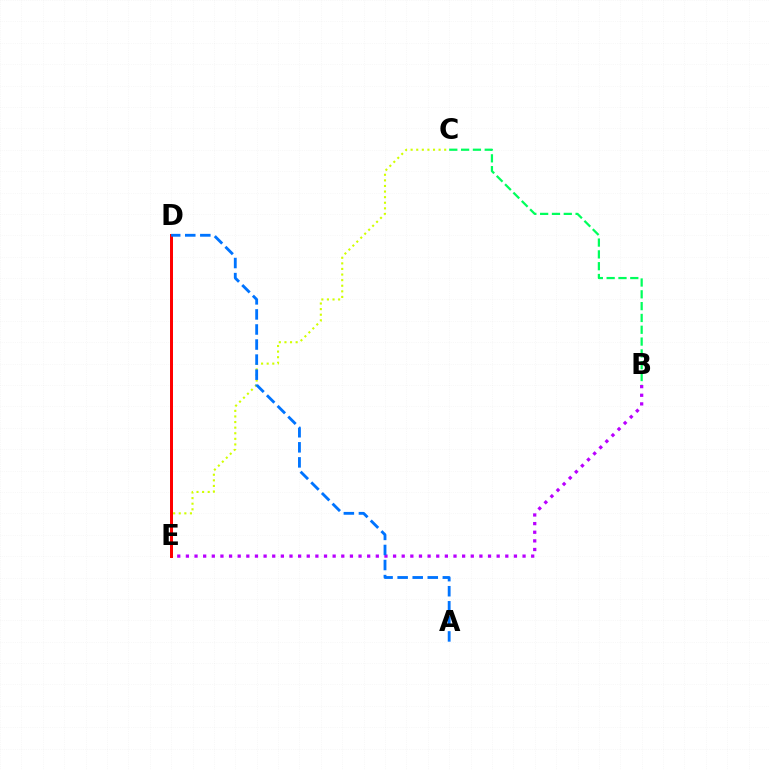{('C', 'E'): [{'color': '#d1ff00', 'line_style': 'dotted', 'thickness': 1.52}], ('B', 'E'): [{'color': '#b900ff', 'line_style': 'dotted', 'thickness': 2.35}], ('D', 'E'): [{'color': '#ff0000', 'line_style': 'solid', 'thickness': 2.15}], ('B', 'C'): [{'color': '#00ff5c', 'line_style': 'dashed', 'thickness': 1.61}], ('A', 'D'): [{'color': '#0074ff', 'line_style': 'dashed', 'thickness': 2.05}]}